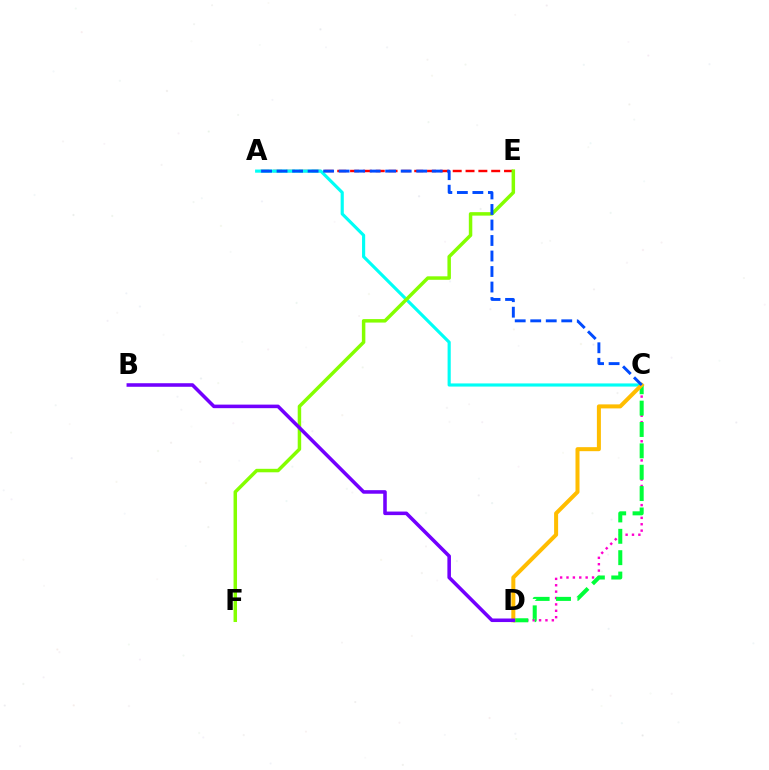{('A', 'E'): [{'color': '#ff0000', 'line_style': 'dashed', 'thickness': 1.74}], ('A', 'C'): [{'color': '#00fff6', 'line_style': 'solid', 'thickness': 2.27}, {'color': '#004bff', 'line_style': 'dashed', 'thickness': 2.11}], ('C', 'D'): [{'color': '#ff00cf', 'line_style': 'dotted', 'thickness': 1.73}, {'color': '#00ff39', 'line_style': 'dashed', 'thickness': 2.9}, {'color': '#ffbd00', 'line_style': 'solid', 'thickness': 2.89}], ('E', 'F'): [{'color': '#84ff00', 'line_style': 'solid', 'thickness': 2.51}], ('B', 'D'): [{'color': '#7200ff', 'line_style': 'solid', 'thickness': 2.56}]}